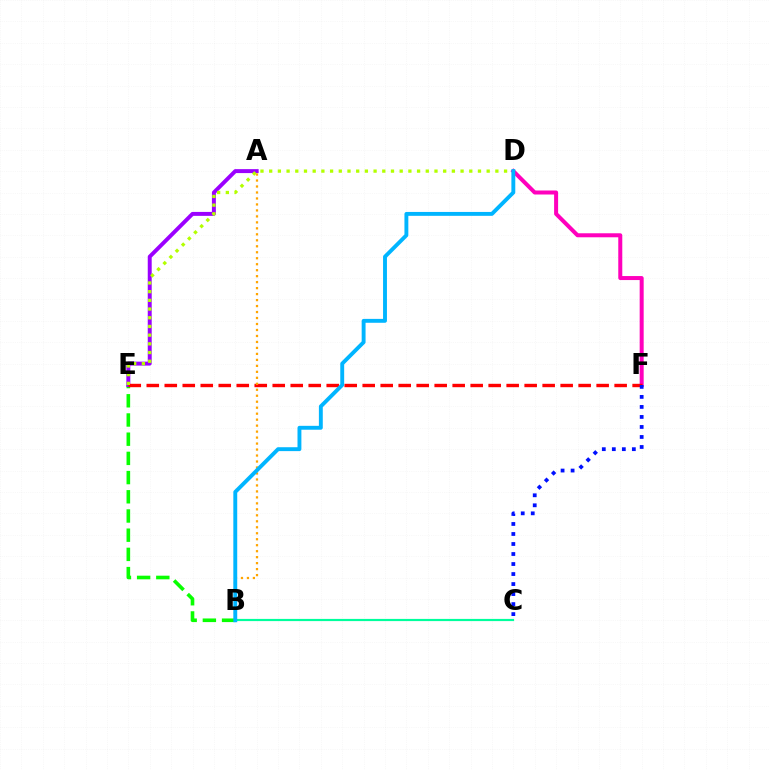{('B', 'E'): [{'color': '#08ff00', 'line_style': 'dashed', 'thickness': 2.61}], ('D', 'F'): [{'color': '#ff00bd', 'line_style': 'solid', 'thickness': 2.89}], ('A', 'E'): [{'color': '#9b00ff', 'line_style': 'solid', 'thickness': 2.84}], ('E', 'F'): [{'color': '#ff0000', 'line_style': 'dashed', 'thickness': 2.44}], ('D', 'E'): [{'color': '#b3ff00', 'line_style': 'dotted', 'thickness': 2.36}], ('A', 'B'): [{'color': '#ffa500', 'line_style': 'dotted', 'thickness': 1.62}], ('B', 'C'): [{'color': '#00ff9d', 'line_style': 'solid', 'thickness': 1.58}], ('B', 'D'): [{'color': '#00b5ff', 'line_style': 'solid', 'thickness': 2.8}], ('C', 'F'): [{'color': '#0010ff', 'line_style': 'dotted', 'thickness': 2.72}]}